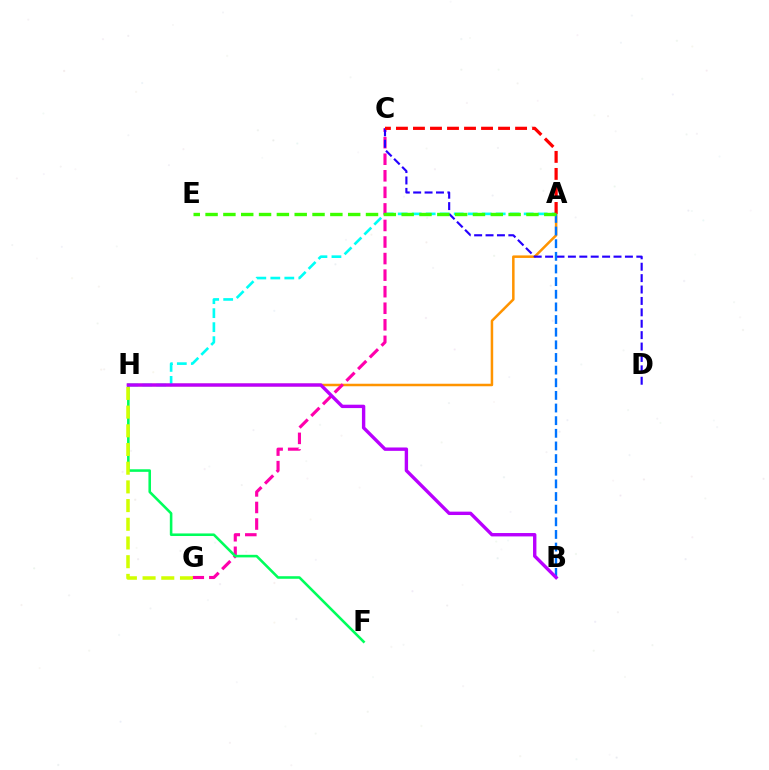{('A', 'H'): [{'color': '#ff9400', 'line_style': 'solid', 'thickness': 1.81}, {'color': '#00fff6', 'line_style': 'dashed', 'thickness': 1.9}], ('C', 'G'): [{'color': '#ff00ac', 'line_style': 'dashed', 'thickness': 2.25}], ('C', 'D'): [{'color': '#2500ff', 'line_style': 'dashed', 'thickness': 1.55}], ('A', 'C'): [{'color': '#ff0000', 'line_style': 'dashed', 'thickness': 2.31}], ('A', 'B'): [{'color': '#0074ff', 'line_style': 'dashed', 'thickness': 1.72}], ('F', 'H'): [{'color': '#00ff5c', 'line_style': 'solid', 'thickness': 1.85}], ('G', 'H'): [{'color': '#d1ff00', 'line_style': 'dashed', 'thickness': 2.54}], ('B', 'H'): [{'color': '#b900ff', 'line_style': 'solid', 'thickness': 2.43}], ('A', 'E'): [{'color': '#3dff00', 'line_style': 'dashed', 'thickness': 2.42}]}